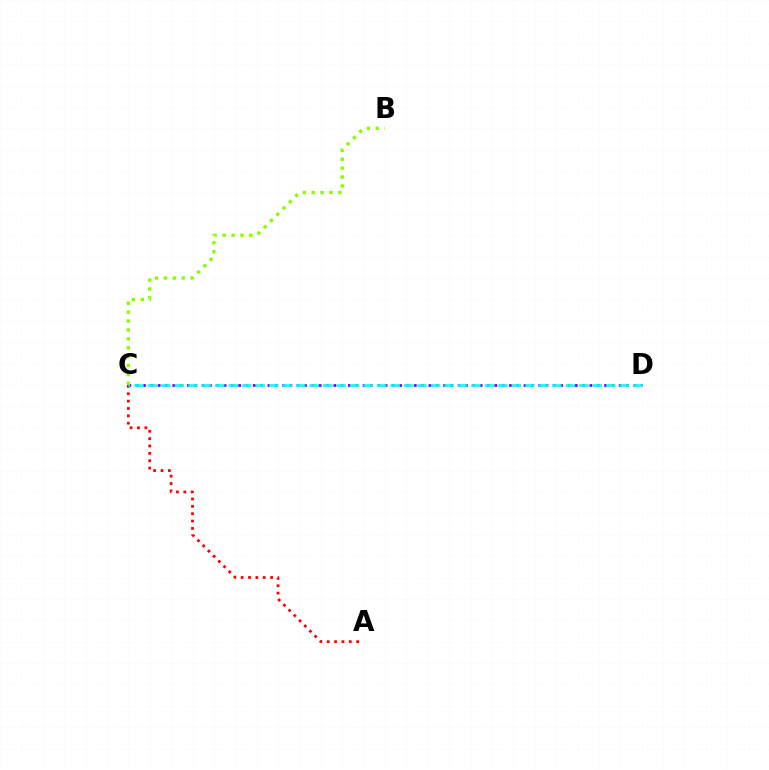{('C', 'D'): [{'color': '#7200ff', 'line_style': 'dotted', 'thickness': 1.99}, {'color': '#00fff6', 'line_style': 'dashed', 'thickness': 1.83}], ('B', 'C'): [{'color': '#84ff00', 'line_style': 'dotted', 'thickness': 2.42}], ('A', 'C'): [{'color': '#ff0000', 'line_style': 'dotted', 'thickness': 2.0}]}